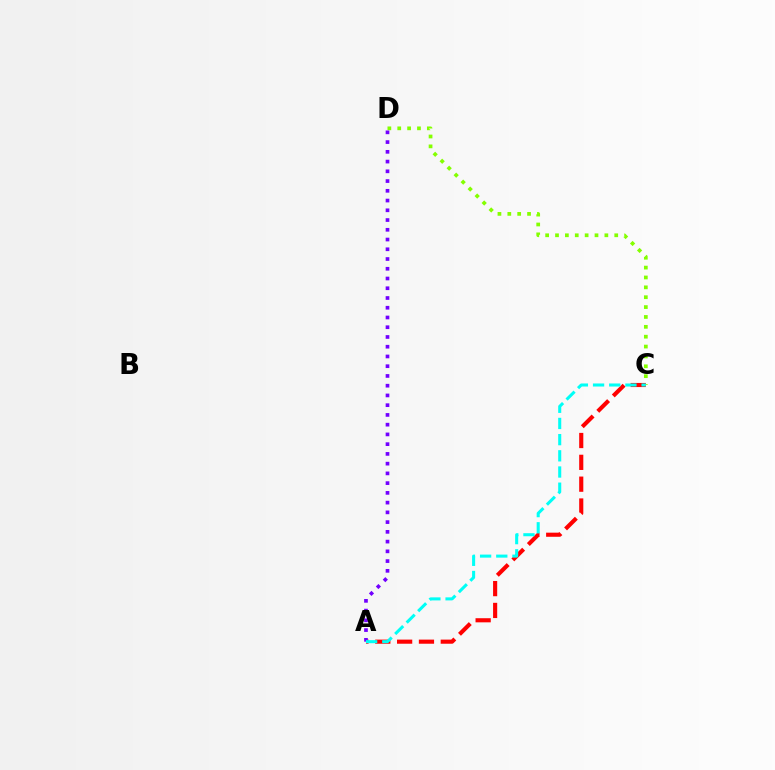{('A', 'C'): [{'color': '#ff0000', 'line_style': 'dashed', 'thickness': 2.97}, {'color': '#00fff6', 'line_style': 'dashed', 'thickness': 2.2}], ('C', 'D'): [{'color': '#84ff00', 'line_style': 'dotted', 'thickness': 2.68}], ('A', 'D'): [{'color': '#7200ff', 'line_style': 'dotted', 'thickness': 2.65}]}